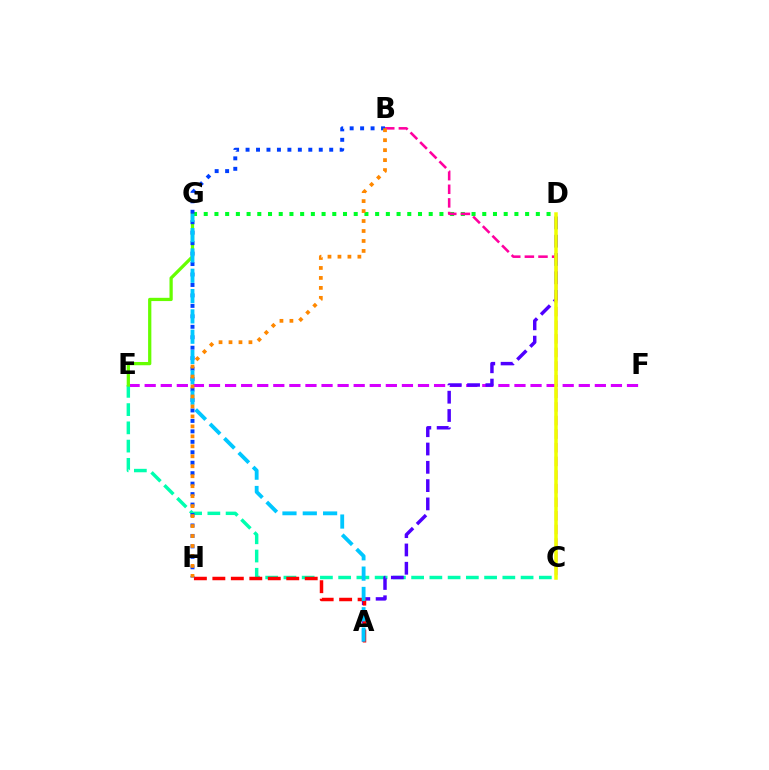{('E', 'F'): [{'color': '#d600ff', 'line_style': 'dashed', 'thickness': 2.18}], ('C', 'E'): [{'color': '#00ffaf', 'line_style': 'dashed', 'thickness': 2.48}], ('D', 'G'): [{'color': '#00ff27', 'line_style': 'dotted', 'thickness': 2.91}], ('A', 'D'): [{'color': '#4f00ff', 'line_style': 'dashed', 'thickness': 2.49}], ('A', 'H'): [{'color': '#ff0000', 'line_style': 'dashed', 'thickness': 2.51}], ('E', 'G'): [{'color': '#66ff00', 'line_style': 'solid', 'thickness': 2.34}], ('B', 'H'): [{'color': '#003fff', 'line_style': 'dotted', 'thickness': 2.84}, {'color': '#ff8800', 'line_style': 'dotted', 'thickness': 2.71}], ('A', 'G'): [{'color': '#00c7ff', 'line_style': 'dashed', 'thickness': 2.76}], ('B', 'C'): [{'color': '#ff00a0', 'line_style': 'dashed', 'thickness': 1.85}], ('C', 'D'): [{'color': '#eeff00', 'line_style': 'solid', 'thickness': 2.52}]}